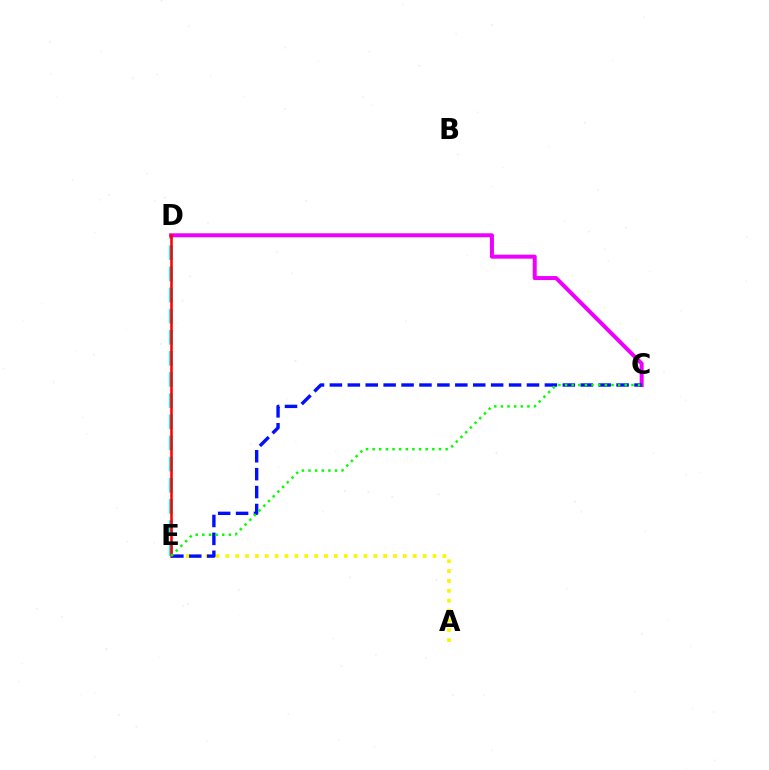{('D', 'E'): [{'color': '#00fff6', 'line_style': 'dashed', 'thickness': 2.87}, {'color': '#ff0000', 'line_style': 'solid', 'thickness': 1.83}], ('C', 'D'): [{'color': '#ee00ff', 'line_style': 'solid', 'thickness': 2.88}], ('A', 'E'): [{'color': '#fcf500', 'line_style': 'dotted', 'thickness': 2.68}], ('C', 'E'): [{'color': '#0010ff', 'line_style': 'dashed', 'thickness': 2.43}, {'color': '#08ff00', 'line_style': 'dotted', 'thickness': 1.8}]}